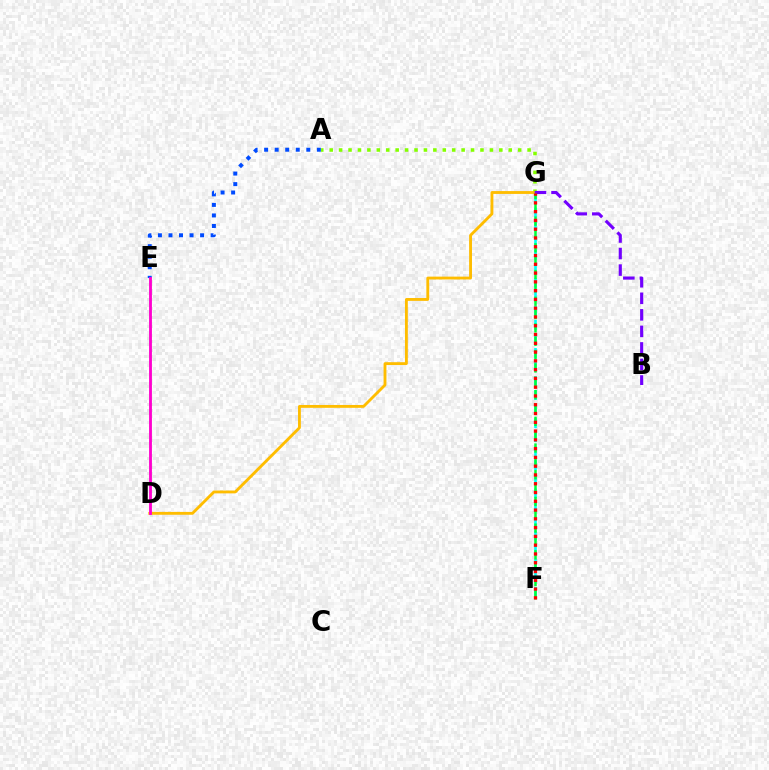{('A', 'E'): [{'color': '#004bff', 'line_style': 'dotted', 'thickness': 2.86}], ('A', 'G'): [{'color': '#84ff00', 'line_style': 'dotted', 'thickness': 2.56}], ('D', 'G'): [{'color': '#ffbd00', 'line_style': 'solid', 'thickness': 2.05}], ('F', 'G'): [{'color': '#00fff6', 'line_style': 'dashed', 'thickness': 1.91}, {'color': '#00ff39', 'line_style': 'dashed', 'thickness': 1.81}, {'color': '#ff0000', 'line_style': 'dotted', 'thickness': 2.38}], ('B', 'G'): [{'color': '#7200ff', 'line_style': 'dashed', 'thickness': 2.25}], ('D', 'E'): [{'color': '#ff00cf', 'line_style': 'solid', 'thickness': 2.04}]}